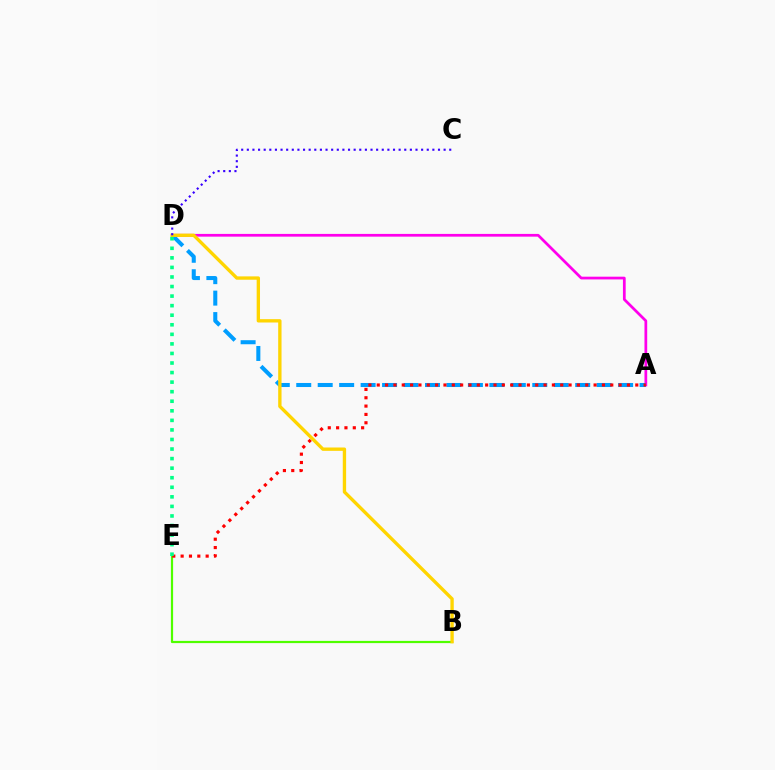{('A', 'D'): [{'color': '#ff00ed', 'line_style': 'solid', 'thickness': 1.97}, {'color': '#009eff', 'line_style': 'dashed', 'thickness': 2.92}], ('B', 'E'): [{'color': '#4fff00', 'line_style': 'solid', 'thickness': 1.59}], ('A', 'E'): [{'color': '#ff0000', 'line_style': 'dotted', 'thickness': 2.27}], ('B', 'D'): [{'color': '#ffd500', 'line_style': 'solid', 'thickness': 2.41}], ('C', 'D'): [{'color': '#3700ff', 'line_style': 'dotted', 'thickness': 1.53}], ('D', 'E'): [{'color': '#00ff86', 'line_style': 'dotted', 'thickness': 2.6}]}